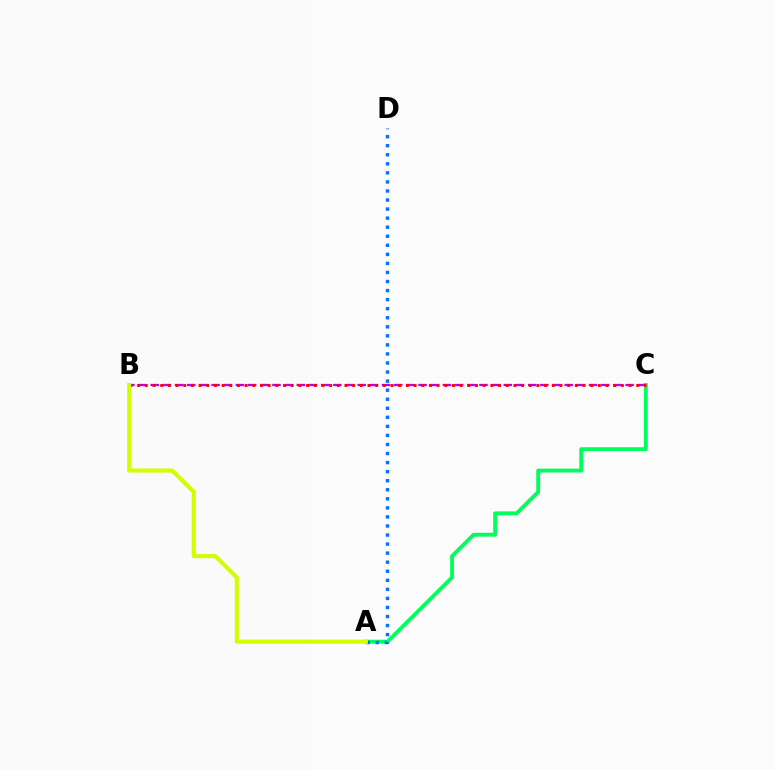{('A', 'C'): [{'color': '#00ff5c', 'line_style': 'solid', 'thickness': 2.79}], ('B', 'C'): [{'color': '#b900ff', 'line_style': 'dashed', 'thickness': 1.65}, {'color': '#ff0000', 'line_style': 'dotted', 'thickness': 2.09}], ('A', 'D'): [{'color': '#0074ff', 'line_style': 'dotted', 'thickness': 2.46}], ('A', 'B'): [{'color': '#d1ff00', 'line_style': 'solid', 'thickness': 2.94}]}